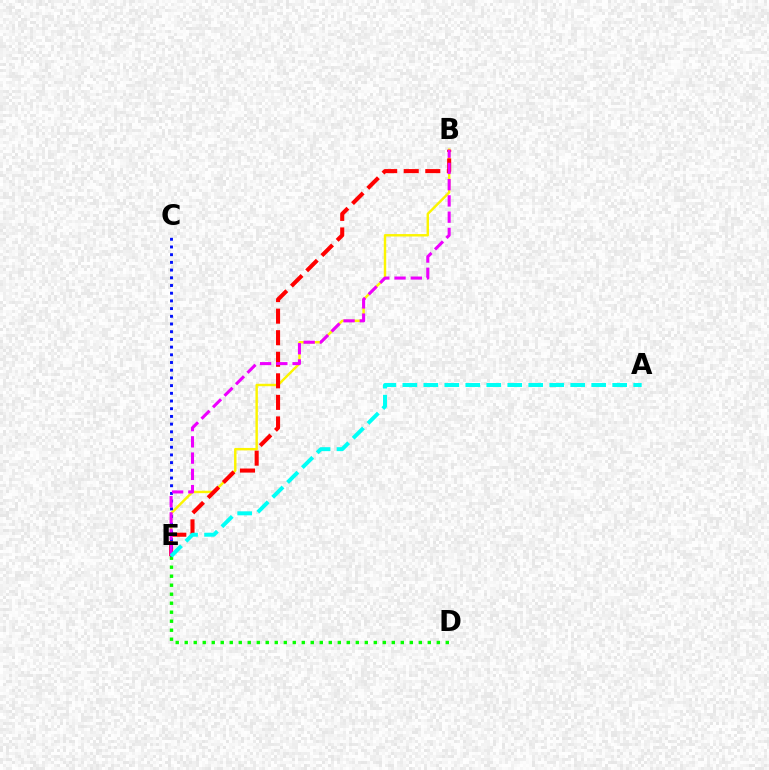{('B', 'E'): [{'color': '#fcf500', 'line_style': 'solid', 'thickness': 1.75}, {'color': '#ff0000', 'line_style': 'dashed', 'thickness': 2.93}, {'color': '#ee00ff', 'line_style': 'dashed', 'thickness': 2.21}], ('D', 'E'): [{'color': '#08ff00', 'line_style': 'dotted', 'thickness': 2.45}], ('C', 'E'): [{'color': '#0010ff', 'line_style': 'dotted', 'thickness': 2.09}], ('A', 'E'): [{'color': '#00fff6', 'line_style': 'dashed', 'thickness': 2.85}]}